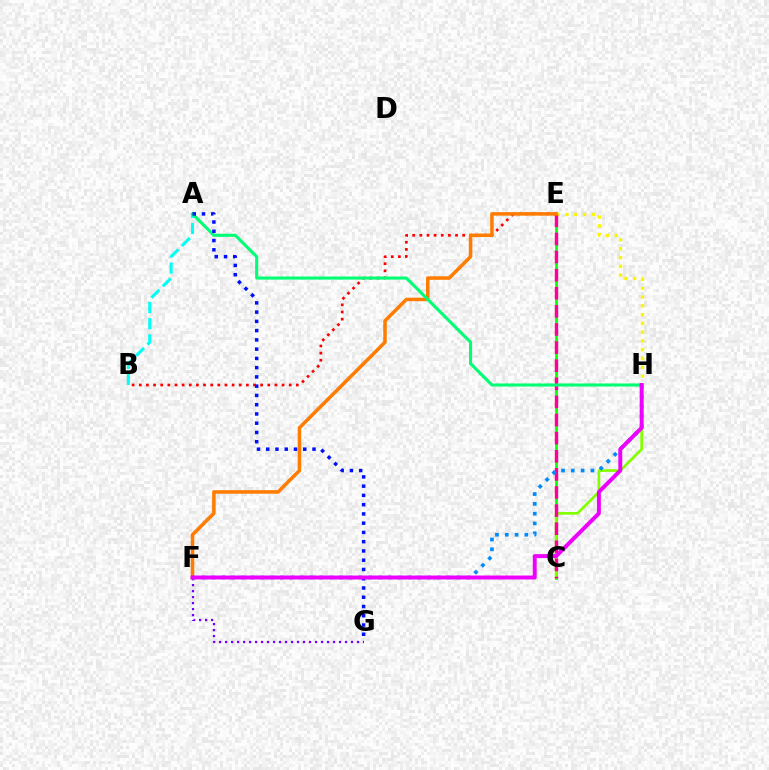{('C', 'E'): [{'color': '#08ff00', 'line_style': 'solid', 'thickness': 1.97}, {'color': '#ff0094', 'line_style': 'dashed', 'thickness': 2.46}], ('B', 'E'): [{'color': '#ff0000', 'line_style': 'dotted', 'thickness': 1.94}], ('C', 'H'): [{'color': '#84ff00', 'line_style': 'solid', 'thickness': 1.95}], ('E', 'H'): [{'color': '#fcf500', 'line_style': 'dotted', 'thickness': 2.39}], ('F', 'G'): [{'color': '#7200ff', 'line_style': 'dotted', 'thickness': 1.63}], ('A', 'B'): [{'color': '#00fff6', 'line_style': 'dashed', 'thickness': 2.19}], ('E', 'F'): [{'color': '#ff7c00', 'line_style': 'solid', 'thickness': 2.53}], ('A', 'H'): [{'color': '#00ff74', 'line_style': 'solid', 'thickness': 2.22}], ('F', 'H'): [{'color': '#008cff', 'line_style': 'dotted', 'thickness': 2.66}, {'color': '#ee00ff', 'line_style': 'solid', 'thickness': 2.84}], ('A', 'G'): [{'color': '#0010ff', 'line_style': 'dotted', 'thickness': 2.52}]}